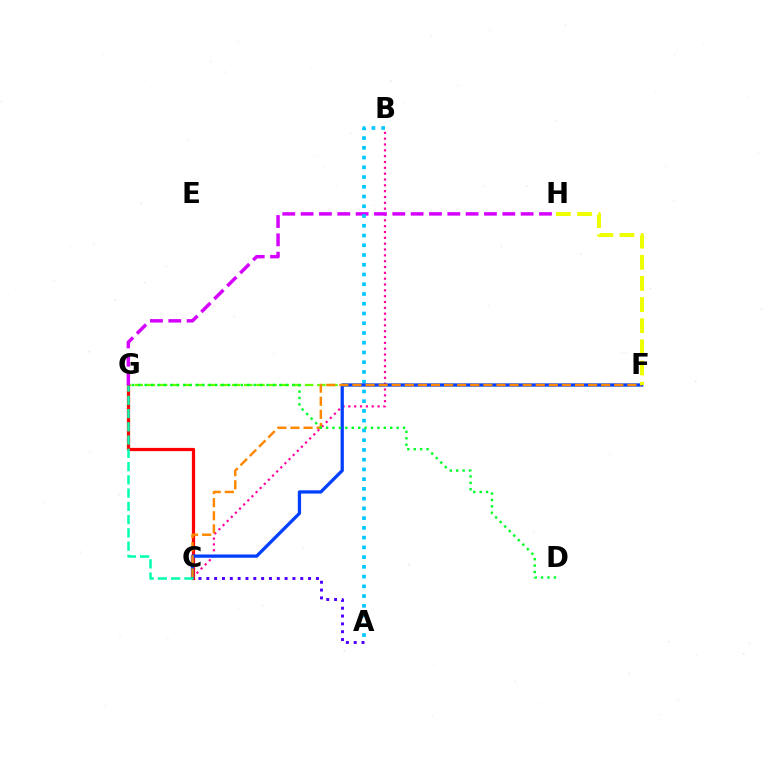{('F', 'G'): [{'color': '#66ff00', 'line_style': 'dashed', 'thickness': 1.65}], ('C', 'G'): [{'color': '#ff0000', 'line_style': 'solid', 'thickness': 2.33}, {'color': '#00ffaf', 'line_style': 'dashed', 'thickness': 1.8}], ('B', 'C'): [{'color': '#ff00a0', 'line_style': 'dotted', 'thickness': 1.58}], ('G', 'H'): [{'color': '#d600ff', 'line_style': 'dashed', 'thickness': 2.49}], ('A', 'B'): [{'color': '#00c7ff', 'line_style': 'dotted', 'thickness': 2.65}], ('C', 'F'): [{'color': '#003fff', 'line_style': 'solid', 'thickness': 2.35}, {'color': '#ff8800', 'line_style': 'dashed', 'thickness': 1.78}], ('A', 'C'): [{'color': '#4f00ff', 'line_style': 'dotted', 'thickness': 2.13}], ('F', 'H'): [{'color': '#eeff00', 'line_style': 'dashed', 'thickness': 2.87}], ('D', 'G'): [{'color': '#00ff27', 'line_style': 'dotted', 'thickness': 1.74}]}